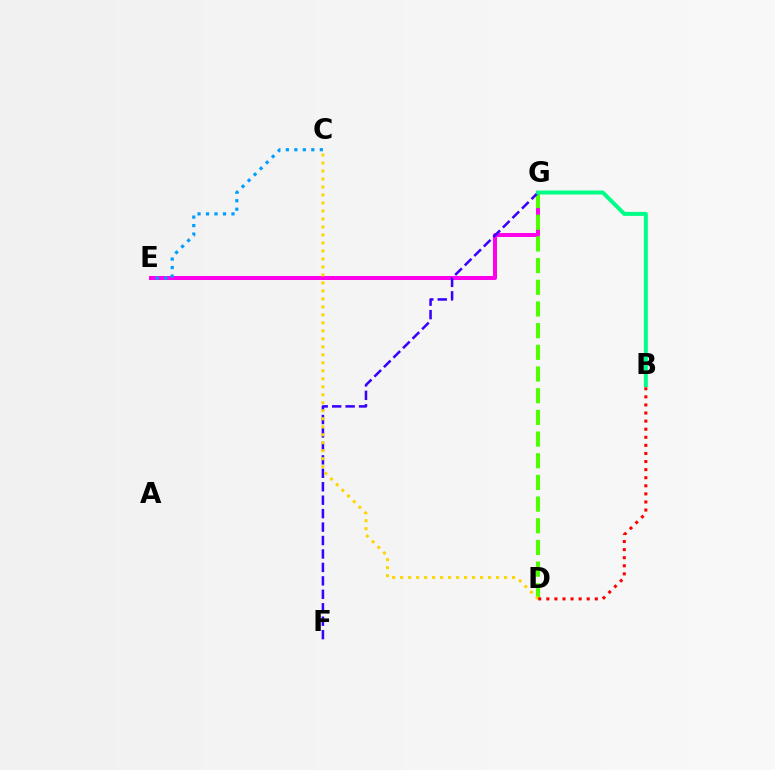{('E', 'G'): [{'color': '#ff00ed', 'line_style': 'solid', 'thickness': 2.89}], ('D', 'G'): [{'color': '#4fff00', 'line_style': 'dashed', 'thickness': 2.95}], ('F', 'G'): [{'color': '#3700ff', 'line_style': 'dashed', 'thickness': 1.83}], ('C', 'D'): [{'color': '#ffd500', 'line_style': 'dotted', 'thickness': 2.17}], ('B', 'D'): [{'color': '#ff0000', 'line_style': 'dotted', 'thickness': 2.2}], ('B', 'G'): [{'color': '#00ff86', 'line_style': 'solid', 'thickness': 2.87}], ('C', 'E'): [{'color': '#009eff', 'line_style': 'dotted', 'thickness': 2.31}]}